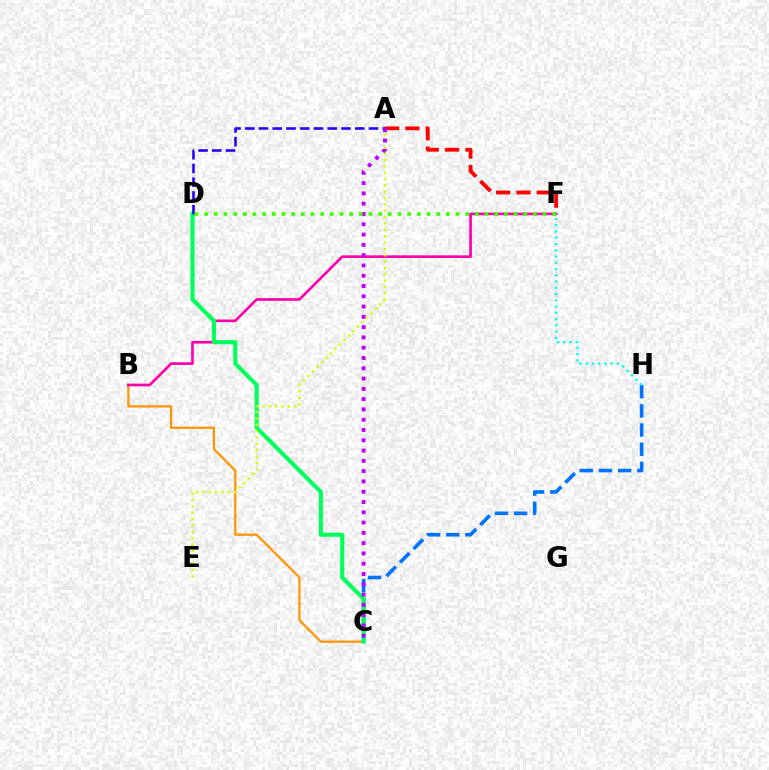{('B', 'C'): [{'color': '#ff9400', 'line_style': 'solid', 'thickness': 1.59}], ('C', 'H'): [{'color': '#0074ff', 'line_style': 'dashed', 'thickness': 2.61}], ('A', 'F'): [{'color': '#ff0000', 'line_style': 'dashed', 'thickness': 2.76}], ('B', 'F'): [{'color': '#ff00ac', 'line_style': 'solid', 'thickness': 1.92}], ('C', 'D'): [{'color': '#00ff5c', 'line_style': 'solid', 'thickness': 2.94}], ('A', 'E'): [{'color': '#d1ff00', 'line_style': 'dotted', 'thickness': 1.73}], ('A', 'D'): [{'color': '#2500ff', 'line_style': 'dashed', 'thickness': 1.87}], ('F', 'H'): [{'color': '#00fff6', 'line_style': 'dotted', 'thickness': 1.7}], ('A', 'C'): [{'color': '#b900ff', 'line_style': 'dotted', 'thickness': 2.79}], ('D', 'F'): [{'color': '#3dff00', 'line_style': 'dotted', 'thickness': 2.63}]}